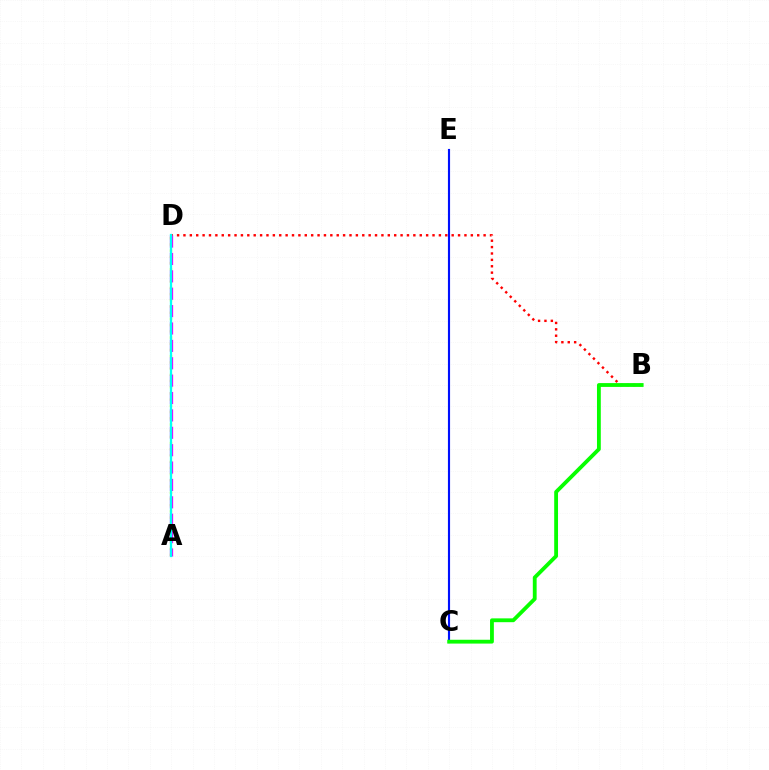{('A', 'D'): [{'color': '#fcf500', 'line_style': 'dotted', 'thickness': 1.69}, {'color': '#ee00ff', 'line_style': 'dashed', 'thickness': 2.36}, {'color': '#00fff6', 'line_style': 'solid', 'thickness': 1.64}], ('B', 'D'): [{'color': '#ff0000', 'line_style': 'dotted', 'thickness': 1.74}], ('C', 'E'): [{'color': '#0010ff', 'line_style': 'solid', 'thickness': 1.54}], ('B', 'C'): [{'color': '#08ff00', 'line_style': 'solid', 'thickness': 2.75}]}